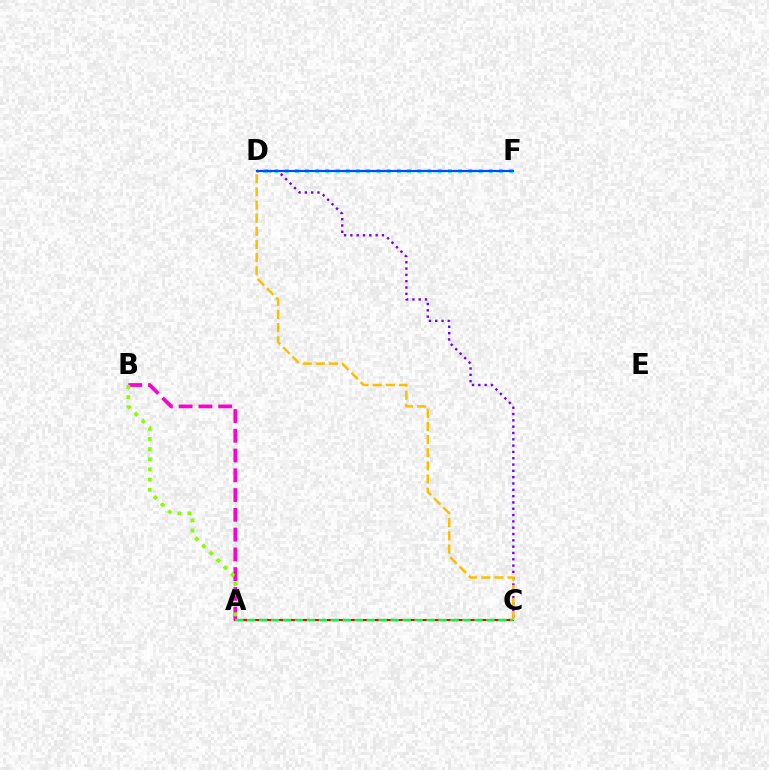{('A', 'C'): [{'color': '#ff0000', 'line_style': 'solid', 'thickness': 1.52}, {'color': '#00ff39', 'line_style': 'dashed', 'thickness': 1.63}], ('C', 'D'): [{'color': '#7200ff', 'line_style': 'dotted', 'thickness': 1.72}, {'color': '#ffbd00', 'line_style': 'dashed', 'thickness': 1.79}], ('D', 'F'): [{'color': '#00fff6', 'line_style': 'dotted', 'thickness': 2.77}, {'color': '#004bff', 'line_style': 'solid', 'thickness': 1.56}], ('A', 'B'): [{'color': '#ff00cf', 'line_style': 'dashed', 'thickness': 2.68}, {'color': '#84ff00', 'line_style': 'dotted', 'thickness': 2.76}]}